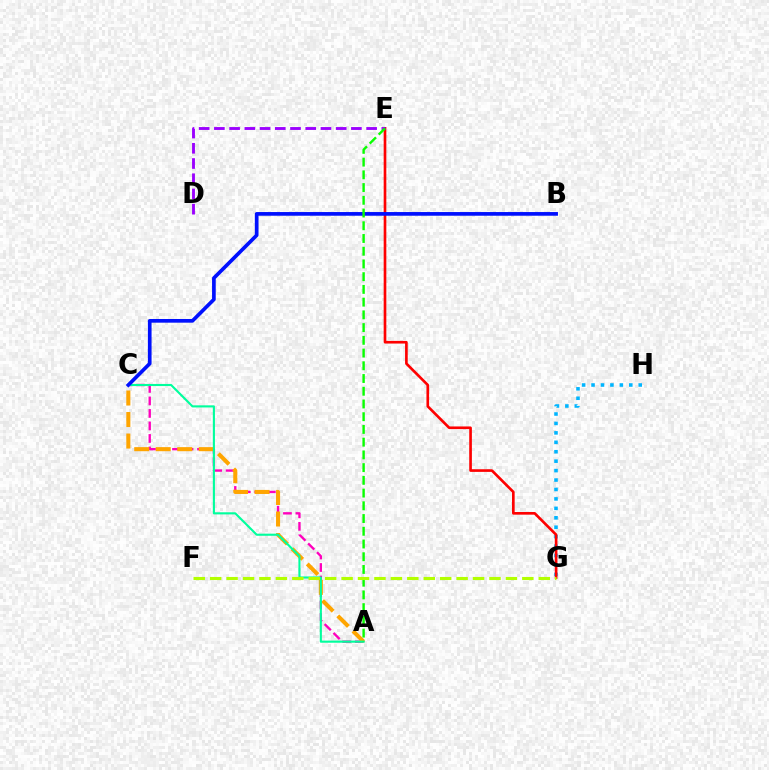{('A', 'C'): [{'color': '#ff00bd', 'line_style': 'dashed', 'thickness': 1.7}, {'color': '#ffa500', 'line_style': 'dashed', 'thickness': 2.92}, {'color': '#00ff9d', 'line_style': 'solid', 'thickness': 1.53}], ('G', 'H'): [{'color': '#00b5ff', 'line_style': 'dotted', 'thickness': 2.56}], ('E', 'G'): [{'color': '#ff0000', 'line_style': 'solid', 'thickness': 1.91}], ('D', 'E'): [{'color': '#9b00ff', 'line_style': 'dashed', 'thickness': 2.07}], ('B', 'C'): [{'color': '#0010ff', 'line_style': 'solid', 'thickness': 2.65}], ('A', 'E'): [{'color': '#08ff00', 'line_style': 'dashed', 'thickness': 1.73}], ('F', 'G'): [{'color': '#b3ff00', 'line_style': 'dashed', 'thickness': 2.23}]}